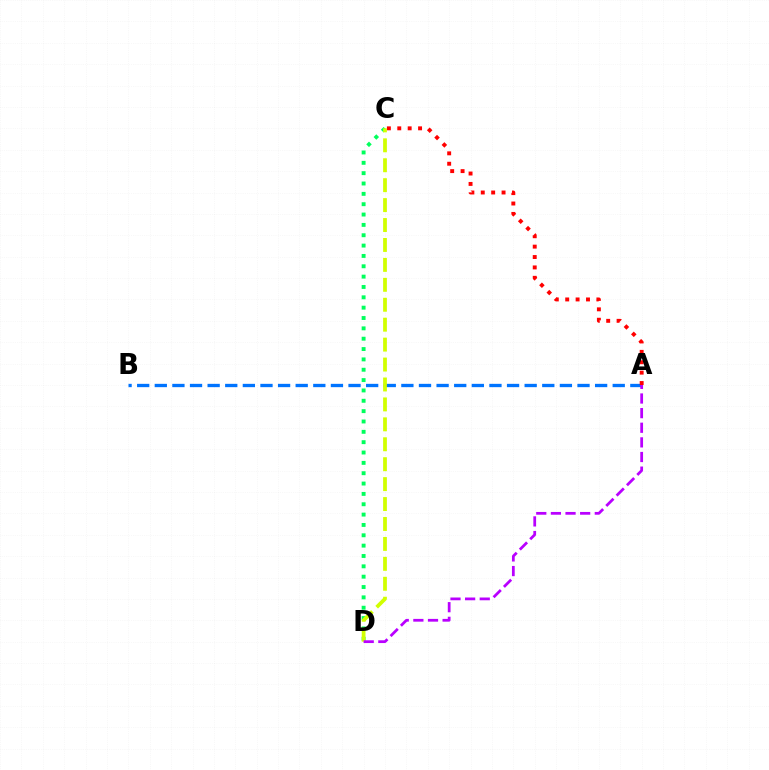{('A', 'B'): [{'color': '#0074ff', 'line_style': 'dashed', 'thickness': 2.39}], ('C', 'D'): [{'color': '#00ff5c', 'line_style': 'dotted', 'thickness': 2.81}, {'color': '#d1ff00', 'line_style': 'dashed', 'thickness': 2.71}], ('A', 'C'): [{'color': '#ff0000', 'line_style': 'dotted', 'thickness': 2.82}], ('A', 'D'): [{'color': '#b900ff', 'line_style': 'dashed', 'thickness': 1.99}]}